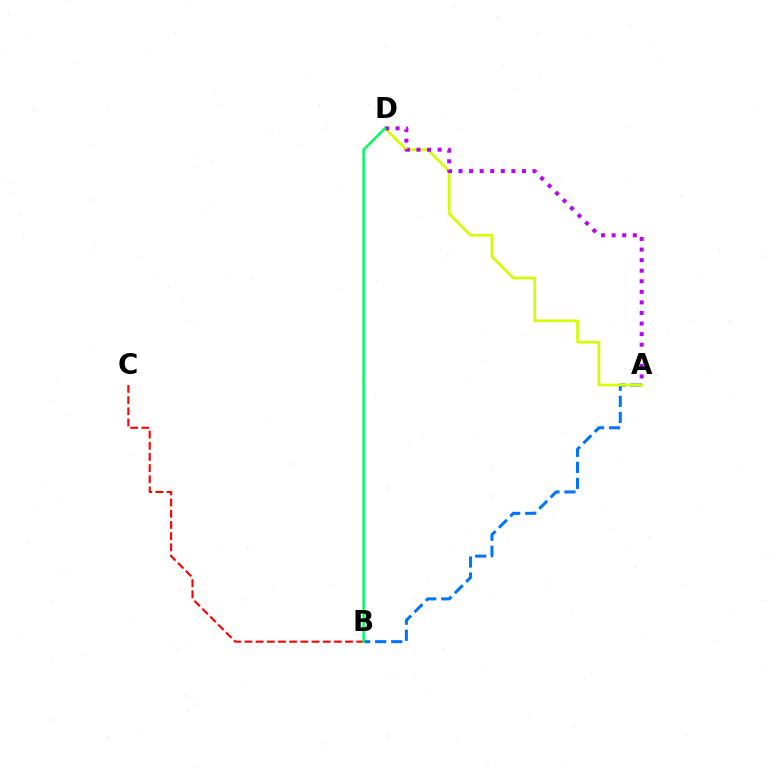{('B', 'C'): [{'color': '#ff0000', 'line_style': 'dashed', 'thickness': 1.52}], ('A', 'B'): [{'color': '#0074ff', 'line_style': 'dashed', 'thickness': 2.18}], ('A', 'D'): [{'color': '#d1ff00', 'line_style': 'solid', 'thickness': 1.95}, {'color': '#b900ff', 'line_style': 'dotted', 'thickness': 2.87}], ('B', 'D'): [{'color': '#00ff5c', 'line_style': 'solid', 'thickness': 1.81}]}